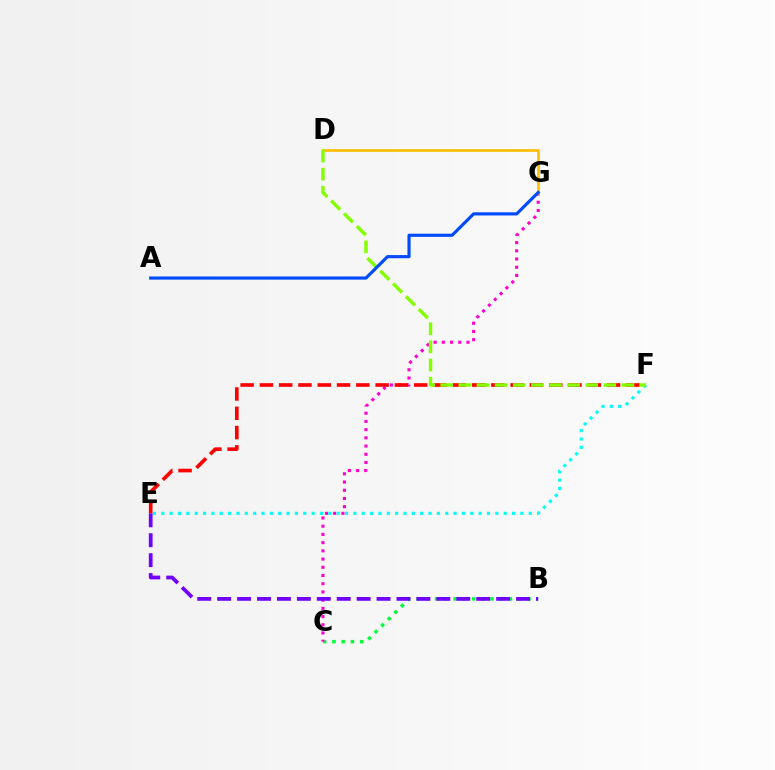{('B', 'C'): [{'color': '#00ff39', 'line_style': 'dotted', 'thickness': 2.51}], ('C', 'G'): [{'color': '#ff00cf', 'line_style': 'dotted', 'thickness': 2.23}], ('E', 'F'): [{'color': '#ff0000', 'line_style': 'dashed', 'thickness': 2.62}, {'color': '#00fff6', 'line_style': 'dotted', 'thickness': 2.27}], ('D', 'G'): [{'color': '#ffbd00', 'line_style': 'solid', 'thickness': 1.92}], ('D', 'F'): [{'color': '#84ff00', 'line_style': 'dashed', 'thickness': 2.46}], ('B', 'E'): [{'color': '#7200ff', 'line_style': 'dashed', 'thickness': 2.71}], ('A', 'G'): [{'color': '#004bff', 'line_style': 'solid', 'thickness': 2.27}]}